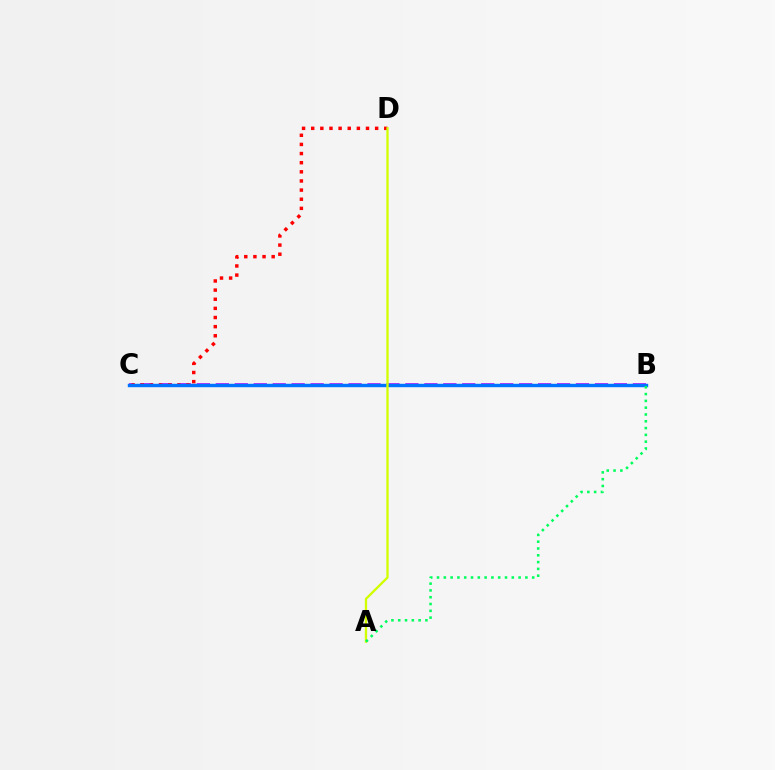{('B', 'C'): [{'color': '#b900ff', 'line_style': 'dashed', 'thickness': 2.58}, {'color': '#0074ff', 'line_style': 'solid', 'thickness': 2.46}], ('C', 'D'): [{'color': '#ff0000', 'line_style': 'dotted', 'thickness': 2.48}], ('A', 'D'): [{'color': '#d1ff00', 'line_style': 'solid', 'thickness': 1.66}], ('A', 'B'): [{'color': '#00ff5c', 'line_style': 'dotted', 'thickness': 1.85}]}